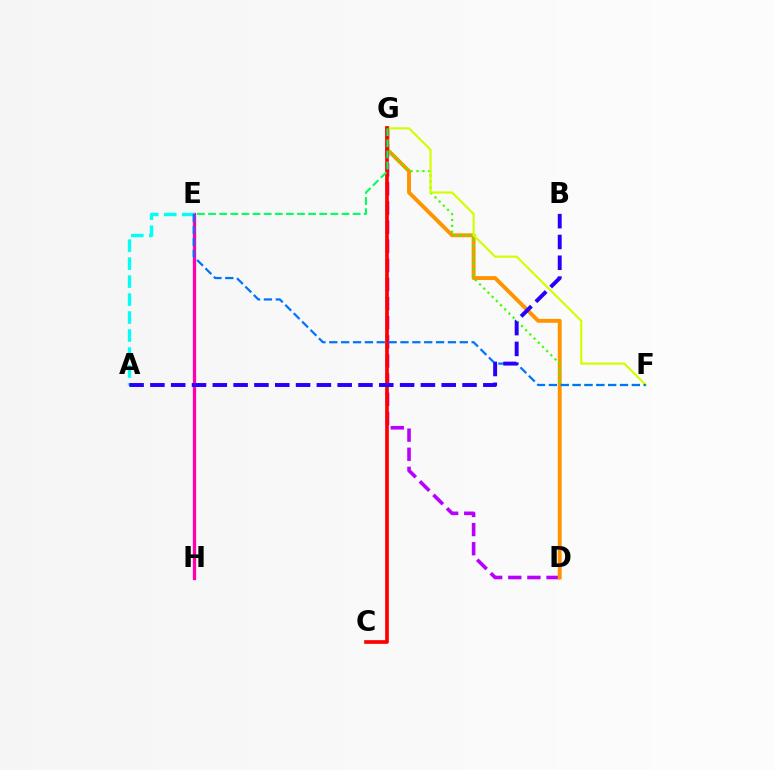{('D', 'G'): [{'color': '#b900ff', 'line_style': 'dashed', 'thickness': 2.6}, {'color': '#ff9400', 'line_style': 'solid', 'thickness': 2.81}], ('E', 'H'): [{'color': '#ff00ac', 'line_style': 'solid', 'thickness': 2.38}], ('F', 'G'): [{'color': '#3dff00', 'line_style': 'dotted', 'thickness': 1.61}, {'color': '#d1ff00', 'line_style': 'solid', 'thickness': 1.56}], ('A', 'E'): [{'color': '#00fff6', 'line_style': 'dashed', 'thickness': 2.44}], ('C', 'G'): [{'color': '#ff0000', 'line_style': 'solid', 'thickness': 2.66}], ('E', 'F'): [{'color': '#0074ff', 'line_style': 'dashed', 'thickness': 1.61}], ('E', 'G'): [{'color': '#00ff5c', 'line_style': 'dashed', 'thickness': 1.51}], ('A', 'B'): [{'color': '#2500ff', 'line_style': 'dashed', 'thickness': 2.83}]}